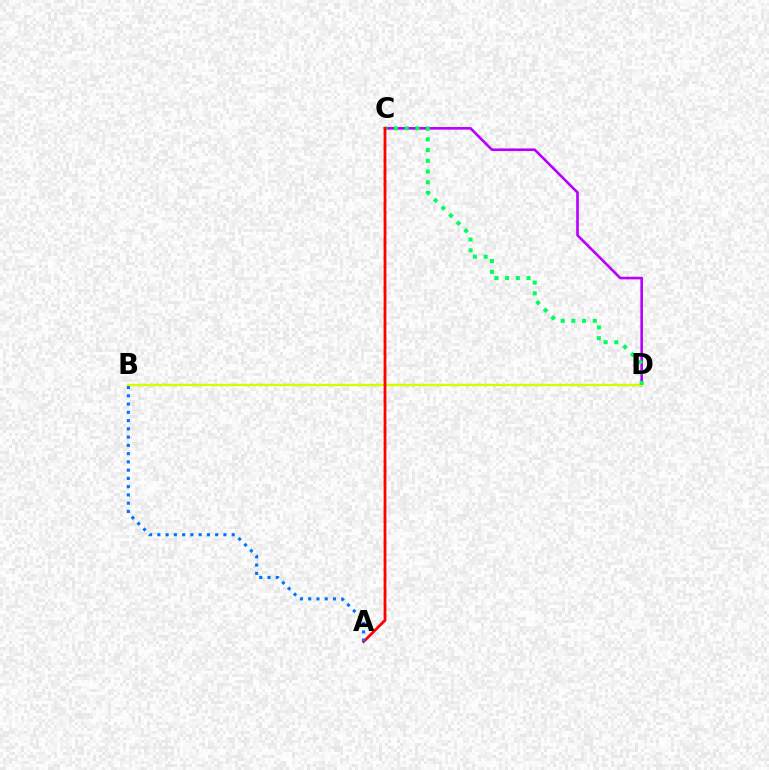{('C', 'D'): [{'color': '#b900ff', 'line_style': 'solid', 'thickness': 1.89}, {'color': '#00ff5c', 'line_style': 'dotted', 'thickness': 2.91}], ('B', 'D'): [{'color': '#d1ff00', 'line_style': 'solid', 'thickness': 1.73}], ('A', 'C'): [{'color': '#ff0000', 'line_style': 'solid', 'thickness': 2.01}], ('A', 'B'): [{'color': '#0074ff', 'line_style': 'dotted', 'thickness': 2.24}]}